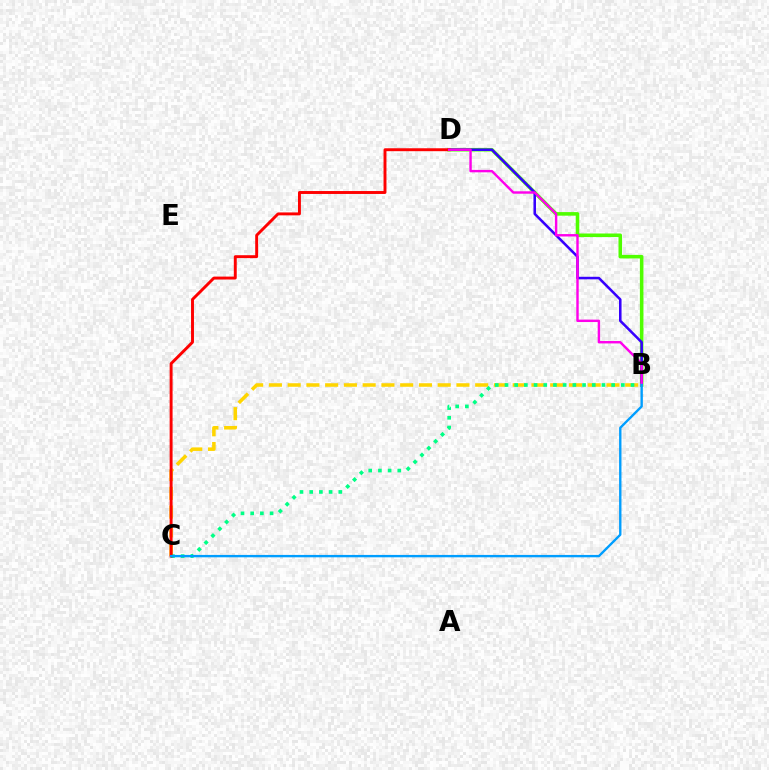{('B', 'D'): [{'color': '#4fff00', 'line_style': 'solid', 'thickness': 2.57}, {'color': '#3700ff', 'line_style': 'solid', 'thickness': 1.83}, {'color': '#ff00ed', 'line_style': 'solid', 'thickness': 1.74}], ('B', 'C'): [{'color': '#ffd500', 'line_style': 'dashed', 'thickness': 2.55}, {'color': '#00ff86', 'line_style': 'dotted', 'thickness': 2.63}, {'color': '#009eff', 'line_style': 'solid', 'thickness': 1.71}], ('C', 'D'): [{'color': '#ff0000', 'line_style': 'solid', 'thickness': 2.1}]}